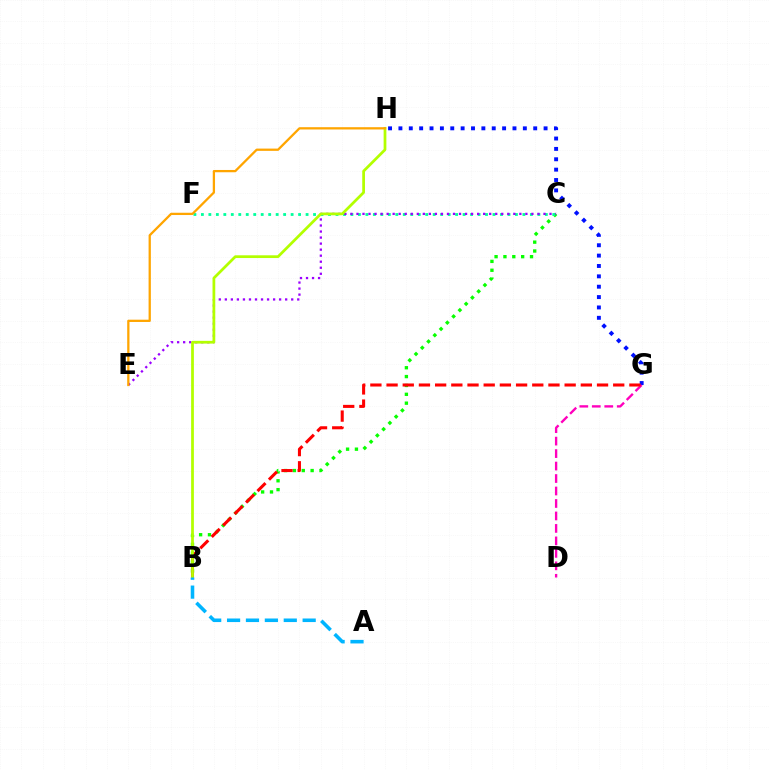{('B', 'C'): [{'color': '#08ff00', 'line_style': 'dotted', 'thickness': 2.41}], ('C', 'F'): [{'color': '#00ff9d', 'line_style': 'dotted', 'thickness': 2.03}], ('C', 'E'): [{'color': '#9b00ff', 'line_style': 'dotted', 'thickness': 1.64}], ('G', 'H'): [{'color': '#0010ff', 'line_style': 'dotted', 'thickness': 2.82}], ('D', 'G'): [{'color': '#ff00bd', 'line_style': 'dashed', 'thickness': 1.69}], ('B', 'G'): [{'color': '#ff0000', 'line_style': 'dashed', 'thickness': 2.2}], ('B', 'H'): [{'color': '#b3ff00', 'line_style': 'solid', 'thickness': 1.98}], ('A', 'B'): [{'color': '#00b5ff', 'line_style': 'dashed', 'thickness': 2.57}], ('E', 'H'): [{'color': '#ffa500', 'line_style': 'solid', 'thickness': 1.64}]}